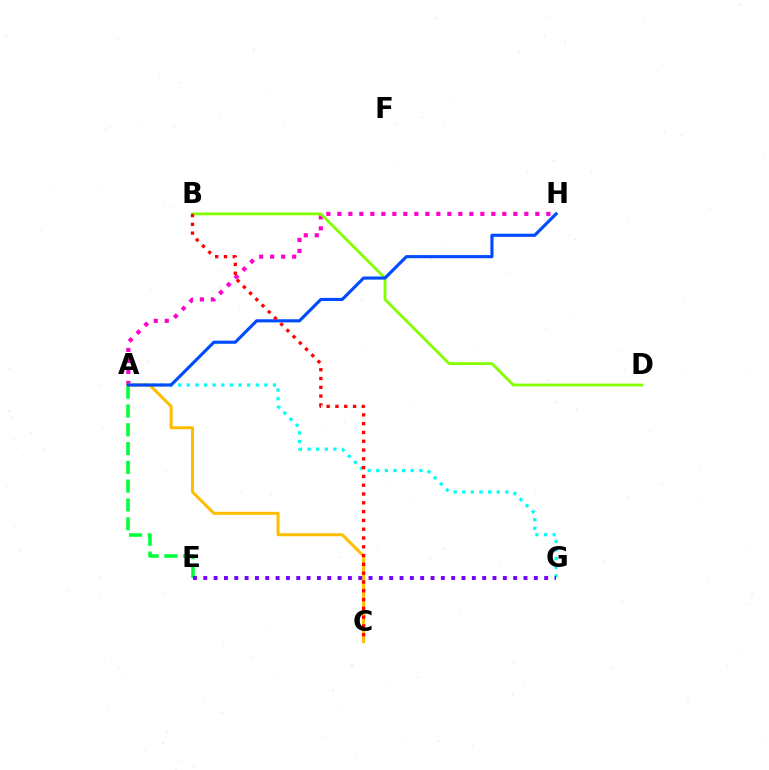{('A', 'H'): [{'color': '#ff00cf', 'line_style': 'dotted', 'thickness': 2.99}, {'color': '#004bff', 'line_style': 'solid', 'thickness': 2.25}], ('A', 'E'): [{'color': '#00ff39', 'line_style': 'dashed', 'thickness': 2.55}], ('A', 'G'): [{'color': '#00fff6', 'line_style': 'dotted', 'thickness': 2.34}], ('B', 'D'): [{'color': '#84ff00', 'line_style': 'solid', 'thickness': 2.02}], ('A', 'C'): [{'color': '#ffbd00', 'line_style': 'solid', 'thickness': 2.18}], ('B', 'C'): [{'color': '#ff0000', 'line_style': 'dotted', 'thickness': 2.39}], ('E', 'G'): [{'color': '#7200ff', 'line_style': 'dotted', 'thickness': 2.81}]}